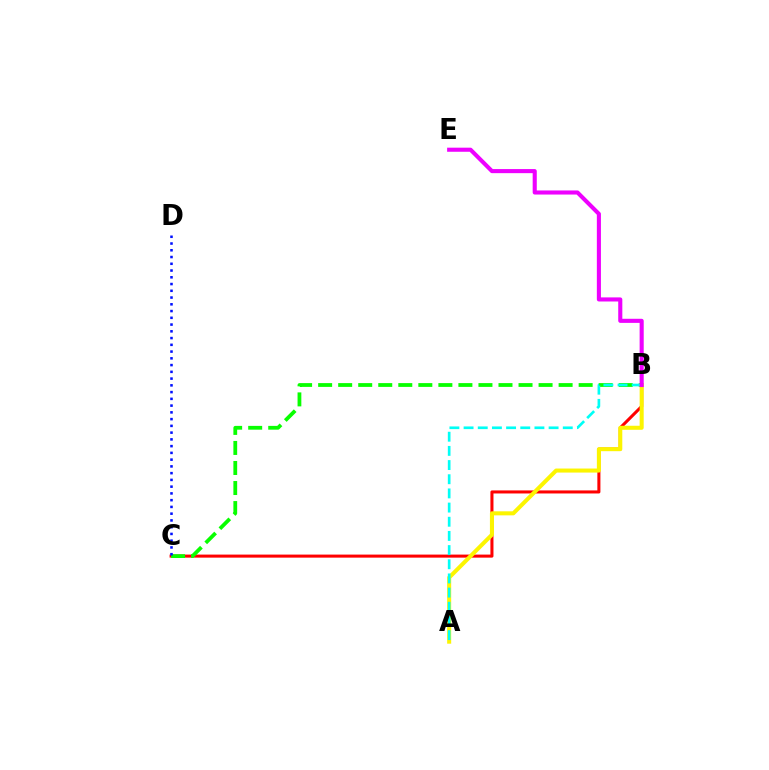{('B', 'C'): [{'color': '#ff0000', 'line_style': 'solid', 'thickness': 2.2}, {'color': '#08ff00', 'line_style': 'dashed', 'thickness': 2.72}], ('A', 'B'): [{'color': '#fcf500', 'line_style': 'solid', 'thickness': 2.91}, {'color': '#00fff6', 'line_style': 'dashed', 'thickness': 1.93}], ('C', 'D'): [{'color': '#0010ff', 'line_style': 'dotted', 'thickness': 1.83}], ('B', 'E'): [{'color': '#ee00ff', 'line_style': 'solid', 'thickness': 2.95}]}